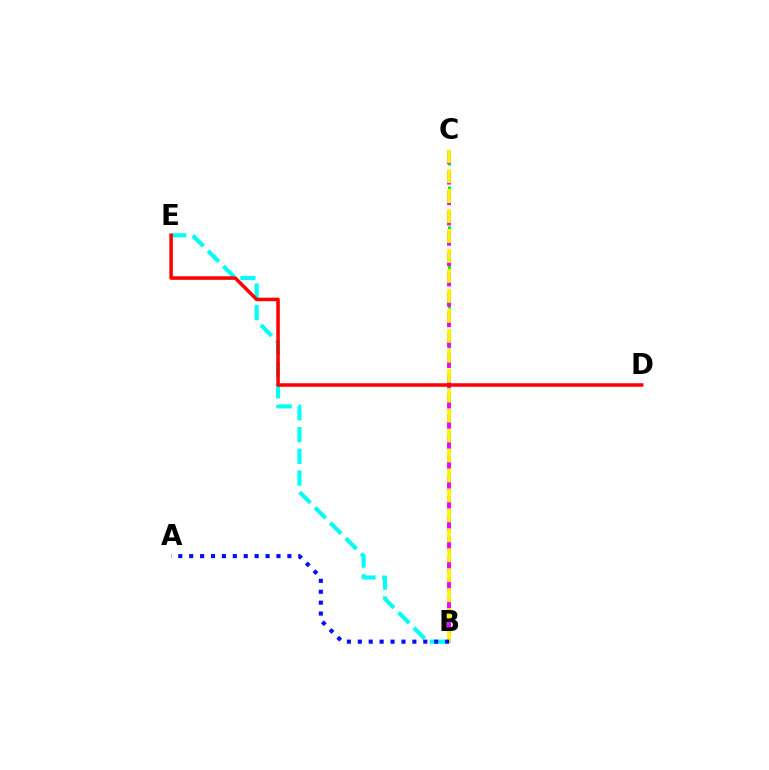{('B', 'C'): [{'color': '#08ff00', 'line_style': 'dotted', 'thickness': 2.16}, {'color': '#ee00ff', 'line_style': 'dashed', 'thickness': 2.77}, {'color': '#fcf500', 'line_style': 'dashed', 'thickness': 2.71}], ('B', 'E'): [{'color': '#00fff6', 'line_style': 'dashed', 'thickness': 2.95}], ('D', 'E'): [{'color': '#ff0000', 'line_style': 'solid', 'thickness': 2.54}], ('A', 'B'): [{'color': '#0010ff', 'line_style': 'dotted', 'thickness': 2.96}]}